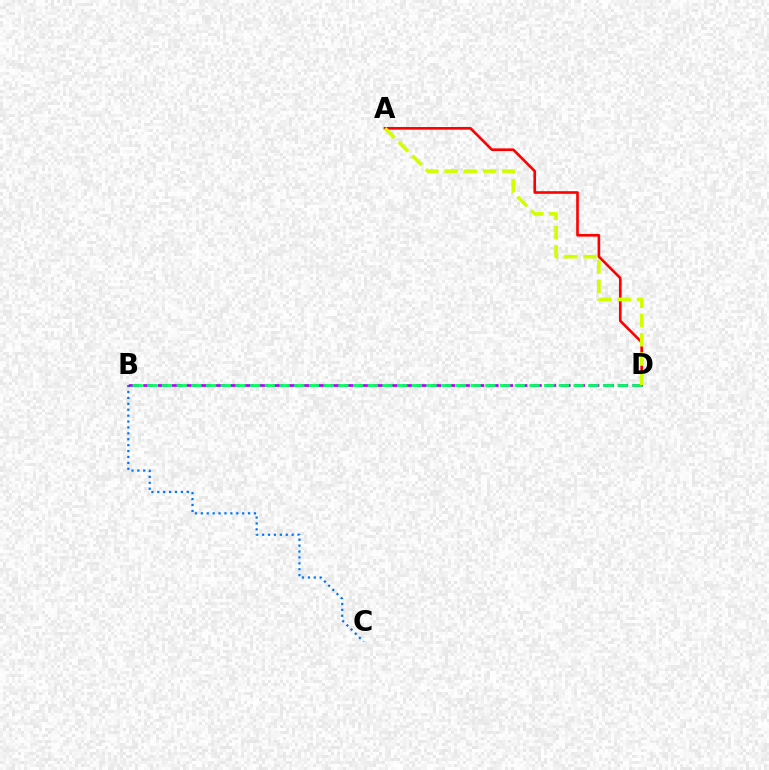{('B', 'C'): [{'color': '#0074ff', 'line_style': 'dotted', 'thickness': 1.6}], ('B', 'D'): [{'color': '#b900ff', 'line_style': 'dashed', 'thickness': 1.95}, {'color': '#00ff5c', 'line_style': 'dashed', 'thickness': 2.0}], ('A', 'D'): [{'color': '#ff0000', 'line_style': 'solid', 'thickness': 1.9}, {'color': '#d1ff00', 'line_style': 'dashed', 'thickness': 2.62}]}